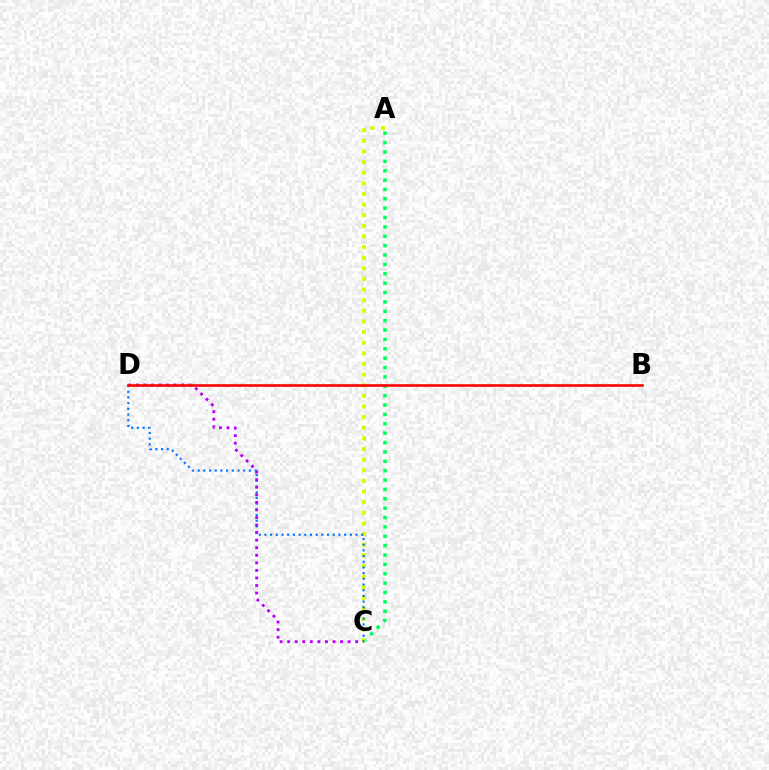{('A', 'C'): [{'color': '#00ff5c', 'line_style': 'dotted', 'thickness': 2.55}, {'color': '#d1ff00', 'line_style': 'dotted', 'thickness': 2.89}], ('C', 'D'): [{'color': '#0074ff', 'line_style': 'dotted', 'thickness': 1.55}, {'color': '#b900ff', 'line_style': 'dotted', 'thickness': 2.05}], ('B', 'D'): [{'color': '#ff0000', 'line_style': 'solid', 'thickness': 1.87}]}